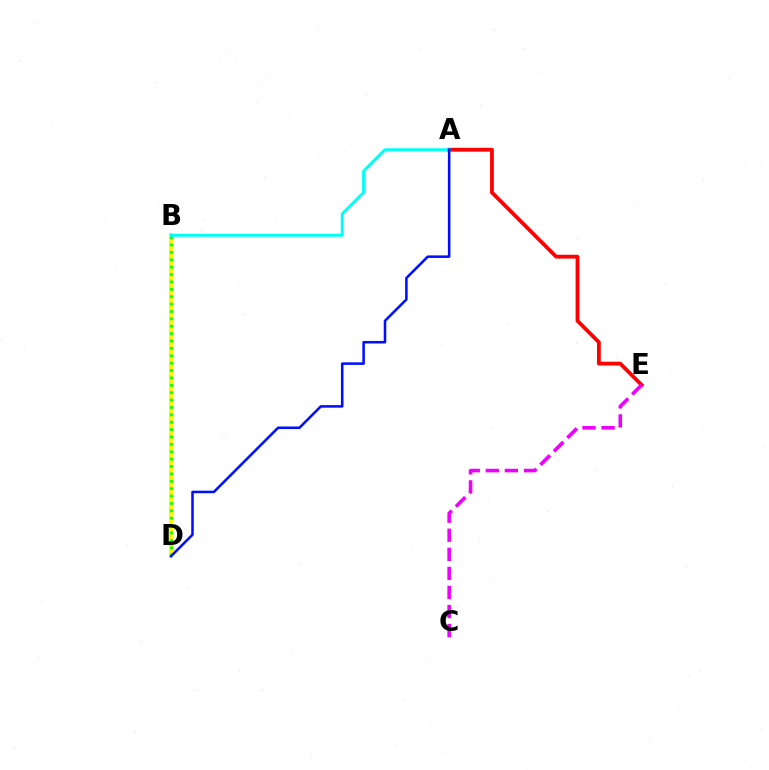{('B', 'D'): [{'color': '#fcf500', 'line_style': 'solid', 'thickness': 2.95}, {'color': '#08ff00', 'line_style': 'dotted', 'thickness': 2.01}], ('A', 'E'): [{'color': '#ff0000', 'line_style': 'solid', 'thickness': 2.73}], ('A', 'B'): [{'color': '#00fff6', 'line_style': 'solid', 'thickness': 2.14}], ('C', 'E'): [{'color': '#ee00ff', 'line_style': 'dashed', 'thickness': 2.59}], ('A', 'D'): [{'color': '#0010ff', 'line_style': 'solid', 'thickness': 1.84}]}